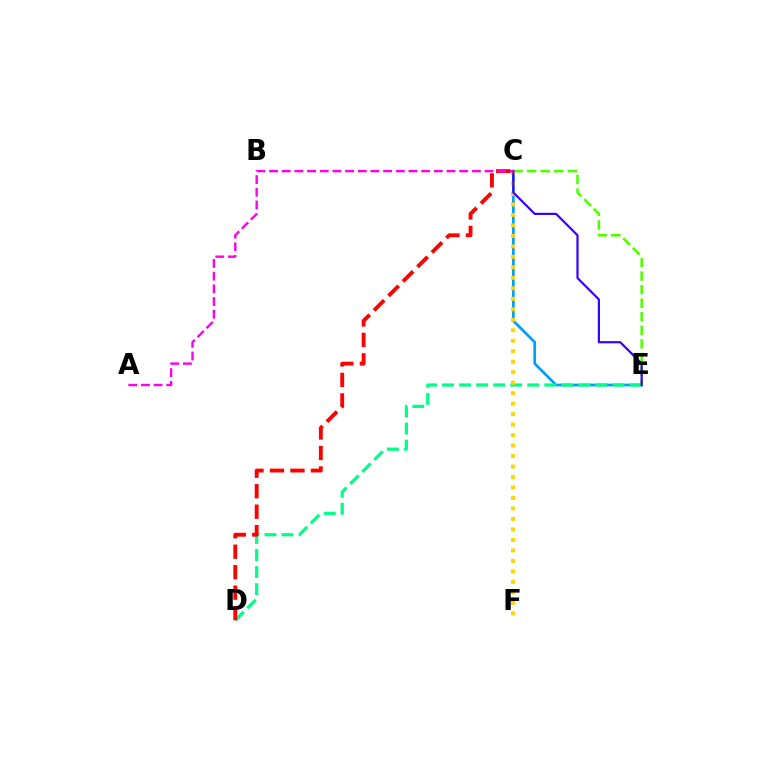{('C', 'E'): [{'color': '#009eff', 'line_style': 'solid', 'thickness': 1.94}, {'color': '#4fff00', 'line_style': 'dashed', 'thickness': 1.84}, {'color': '#3700ff', 'line_style': 'solid', 'thickness': 1.58}], ('D', 'E'): [{'color': '#00ff86', 'line_style': 'dashed', 'thickness': 2.32}], ('C', 'D'): [{'color': '#ff0000', 'line_style': 'dashed', 'thickness': 2.78}], ('C', 'F'): [{'color': '#ffd500', 'line_style': 'dotted', 'thickness': 2.85}], ('A', 'C'): [{'color': '#ff00ed', 'line_style': 'dashed', 'thickness': 1.72}]}